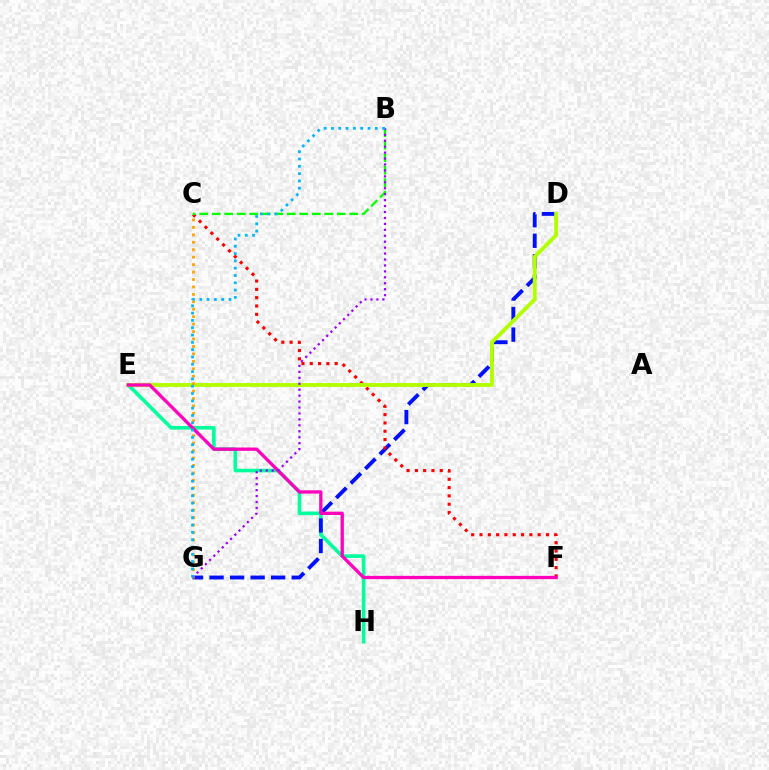{('E', 'H'): [{'color': '#00ff9d', 'line_style': 'solid', 'thickness': 2.59}], ('D', 'G'): [{'color': '#0010ff', 'line_style': 'dashed', 'thickness': 2.79}], ('C', 'F'): [{'color': '#ff0000', 'line_style': 'dotted', 'thickness': 2.26}], ('B', 'C'): [{'color': '#08ff00', 'line_style': 'dashed', 'thickness': 1.7}], ('D', 'E'): [{'color': '#b3ff00', 'line_style': 'solid', 'thickness': 2.8}], ('C', 'G'): [{'color': '#ffa500', 'line_style': 'dotted', 'thickness': 2.02}], ('E', 'F'): [{'color': '#ff00bd', 'line_style': 'solid', 'thickness': 2.38}], ('B', 'G'): [{'color': '#9b00ff', 'line_style': 'dotted', 'thickness': 1.61}, {'color': '#00b5ff', 'line_style': 'dotted', 'thickness': 1.99}]}